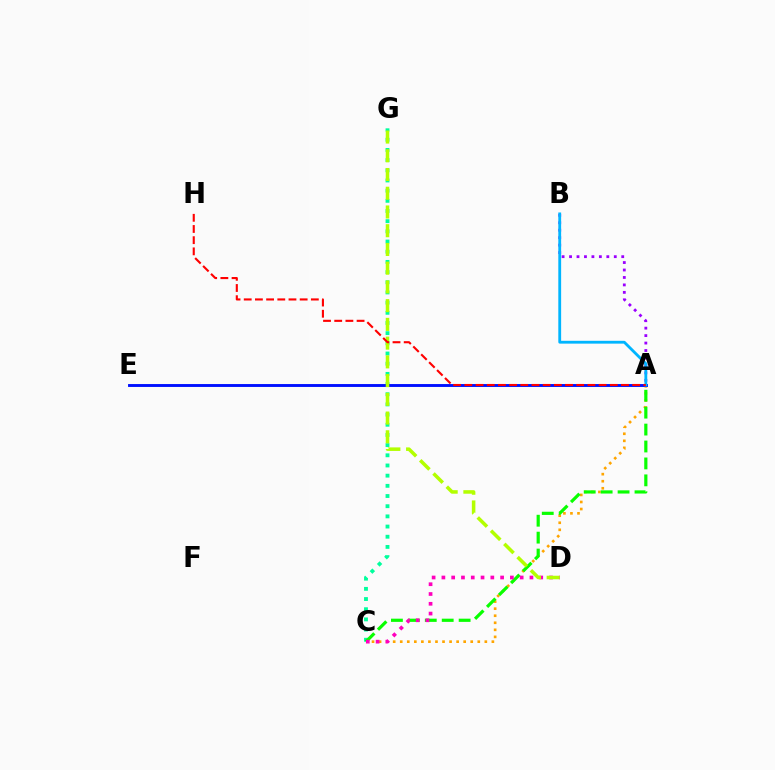{('A', 'C'): [{'color': '#ffa500', 'line_style': 'dotted', 'thickness': 1.92}, {'color': '#08ff00', 'line_style': 'dashed', 'thickness': 2.3}], ('A', 'B'): [{'color': '#9b00ff', 'line_style': 'dotted', 'thickness': 2.03}, {'color': '#00b5ff', 'line_style': 'solid', 'thickness': 2.03}], ('C', 'G'): [{'color': '#00ff9d', 'line_style': 'dotted', 'thickness': 2.77}], ('C', 'D'): [{'color': '#ff00bd', 'line_style': 'dotted', 'thickness': 2.66}], ('A', 'E'): [{'color': '#0010ff', 'line_style': 'solid', 'thickness': 2.08}], ('D', 'G'): [{'color': '#b3ff00', 'line_style': 'dashed', 'thickness': 2.55}], ('A', 'H'): [{'color': '#ff0000', 'line_style': 'dashed', 'thickness': 1.52}]}